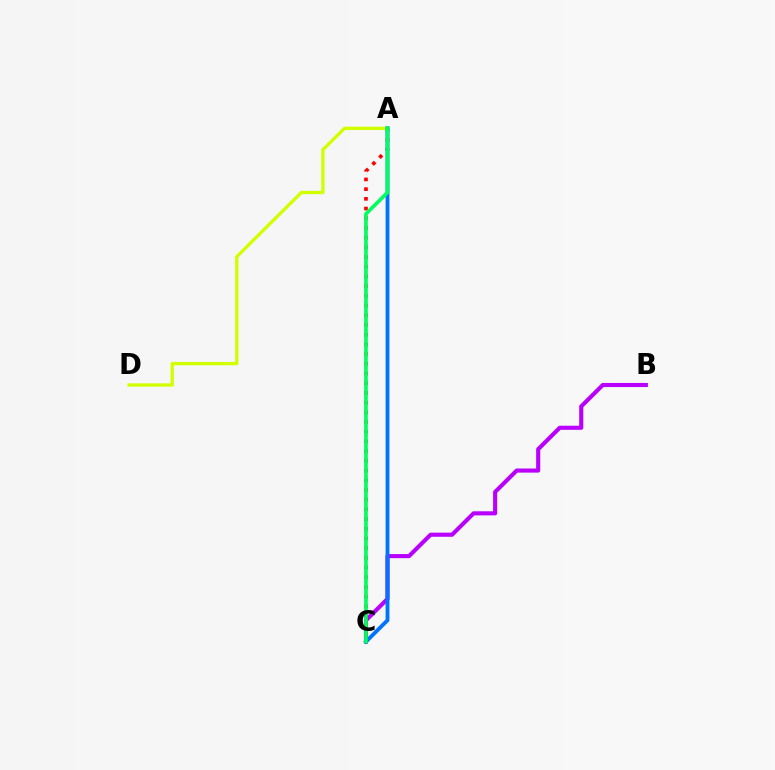{('B', 'C'): [{'color': '#b900ff', 'line_style': 'solid', 'thickness': 2.96}], ('A', 'C'): [{'color': '#ff0000', 'line_style': 'dotted', 'thickness': 2.64}, {'color': '#0074ff', 'line_style': 'solid', 'thickness': 2.77}, {'color': '#00ff5c', 'line_style': 'solid', 'thickness': 2.61}], ('A', 'D'): [{'color': '#d1ff00', 'line_style': 'solid', 'thickness': 2.4}]}